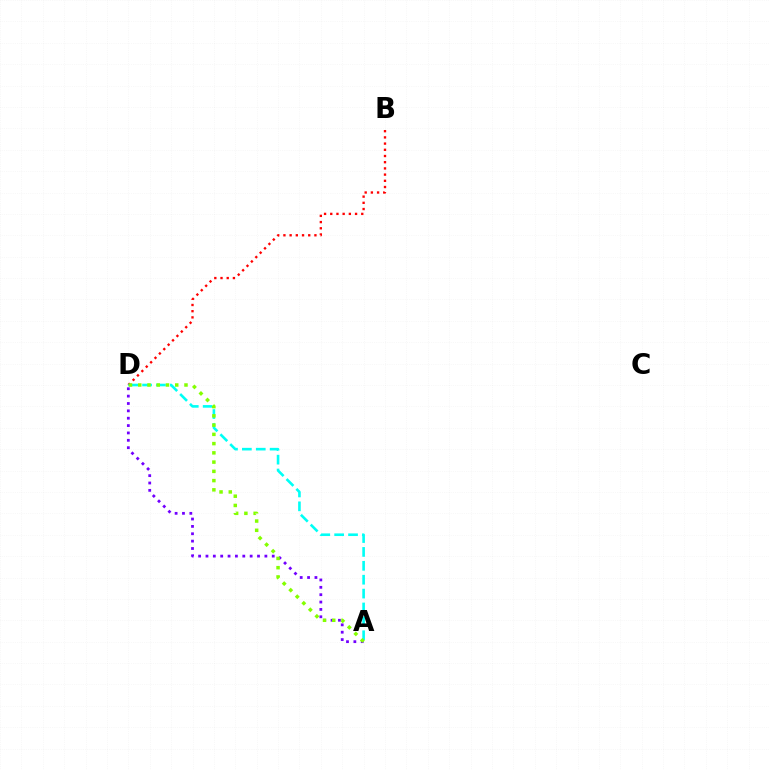{('B', 'D'): [{'color': '#ff0000', 'line_style': 'dotted', 'thickness': 1.69}], ('A', 'D'): [{'color': '#00fff6', 'line_style': 'dashed', 'thickness': 1.89}, {'color': '#7200ff', 'line_style': 'dotted', 'thickness': 2.0}, {'color': '#84ff00', 'line_style': 'dotted', 'thickness': 2.51}]}